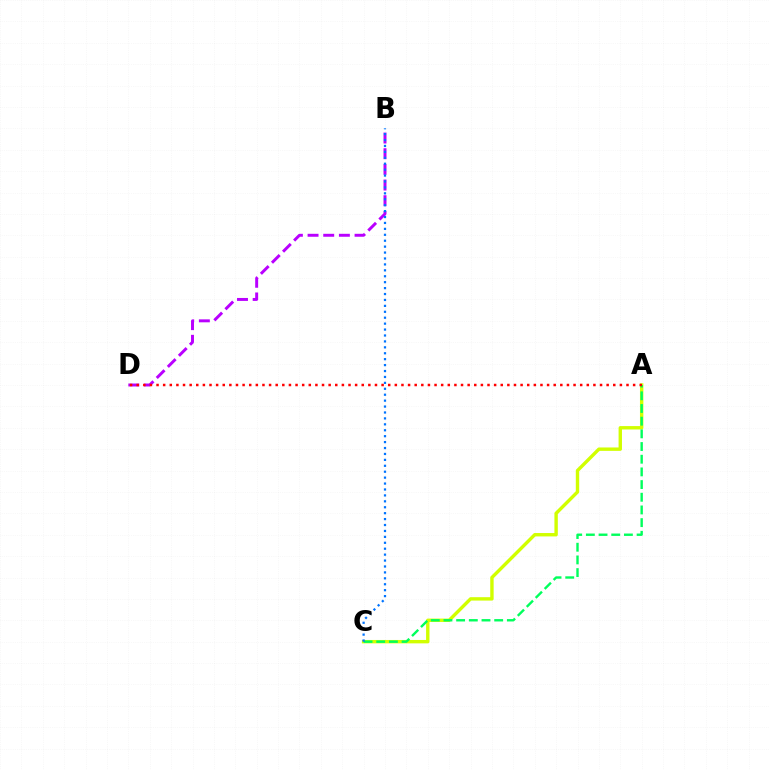{('A', 'C'): [{'color': '#d1ff00', 'line_style': 'solid', 'thickness': 2.44}, {'color': '#00ff5c', 'line_style': 'dashed', 'thickness': 1.72}], ('B', 'D'): [{'color': '#b900ff', 'line_style': 'dashed', 'thickness': 2.13}], ('A', 'D'): [{'color': '#ff0000', 'line_style': 'dotted', 'thickness': 1.8}], ('B', 'C'): [{'color': '#0074ff', 'line_style': 'dotted', 'thickness': 1.61}]}